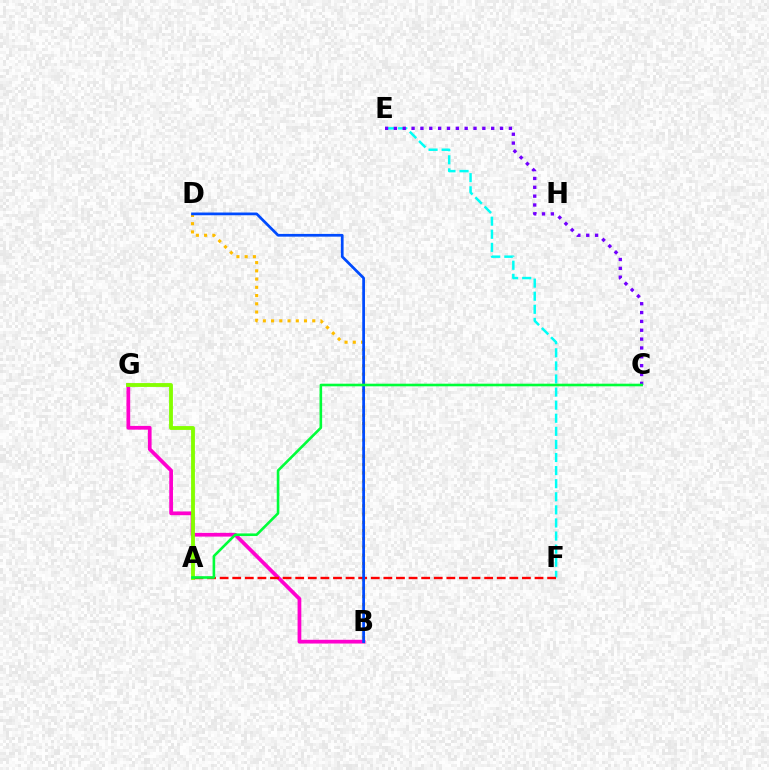{('B', 'G'): [{'color': '#ff00cf', 'line_style': 'solid', 'thickness': 2.69}], ('B', 'D'): [{'color': '#ffbd00', 'line_style': 'dotted', 'thickness': 2.24}, {'color': '#004bff', 'line_style': 'solid', 'thickness': 1.97}], ('E', 'F'): [{'color': '#00fff6', 'line_style': 'dashed', 'thickness': 1.78}], ('A', 'G'): [{'color': '#84ff00', 'line_style': 'solid', 'thickness': 2.77}], ('A', 'F'): [{'color': '#ff0000', 'line_style': 'dashed', 'thickness': 1.71}], ('C', 'E'): [{'color': '#7200ff', 'line_style': 'dotted', 'thickness': 2.4}], ('A', 'C'): [{'color': '#00ff39', 'line_style': 'solid', 'thickness': 1.88}]}